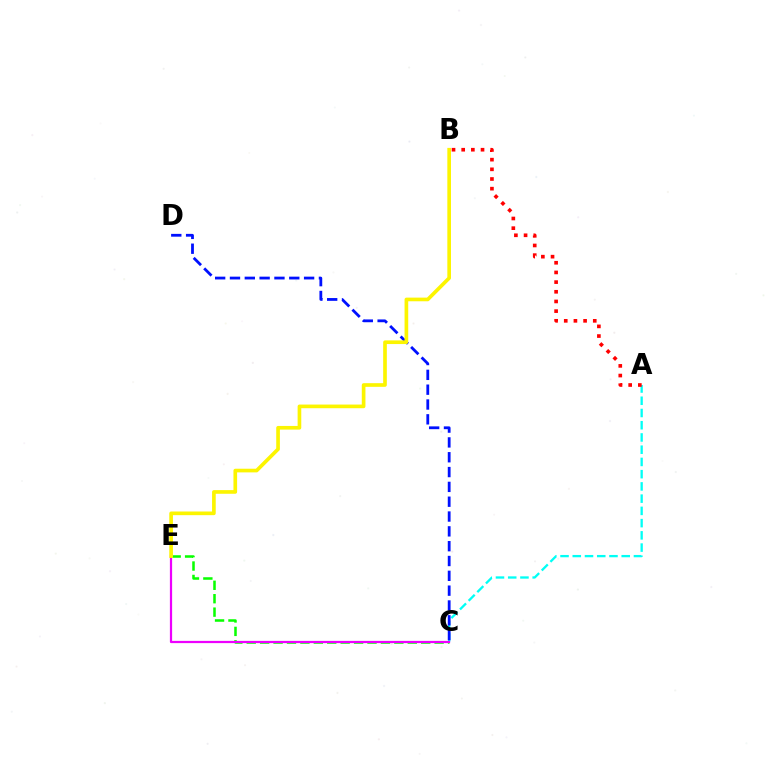{('C', 'E'): [{'color': '#08ff00', 'line_style': 'dashed', 'thickness': 1.82}, {'color': '#ee00ff', 'line_style': 'solid', 'thickness': 1.6}], ('A', 'C'): [{'color': '#00fff6', 'line_style': 'dashed', 'thickness': 1.66}], ('A', 'B'): [{'color': '#ff0000', 'line_style': 'dotted', 'thickness': 2.63}], ('C', 'D'): [{'color': '#0010ff', 'line_style': 'dashed', 'thickness': 2.01}], ('B', 'E'): [{'color': '#fcf500', 'line_style': 'solid', 'thickness': 2.63}]}